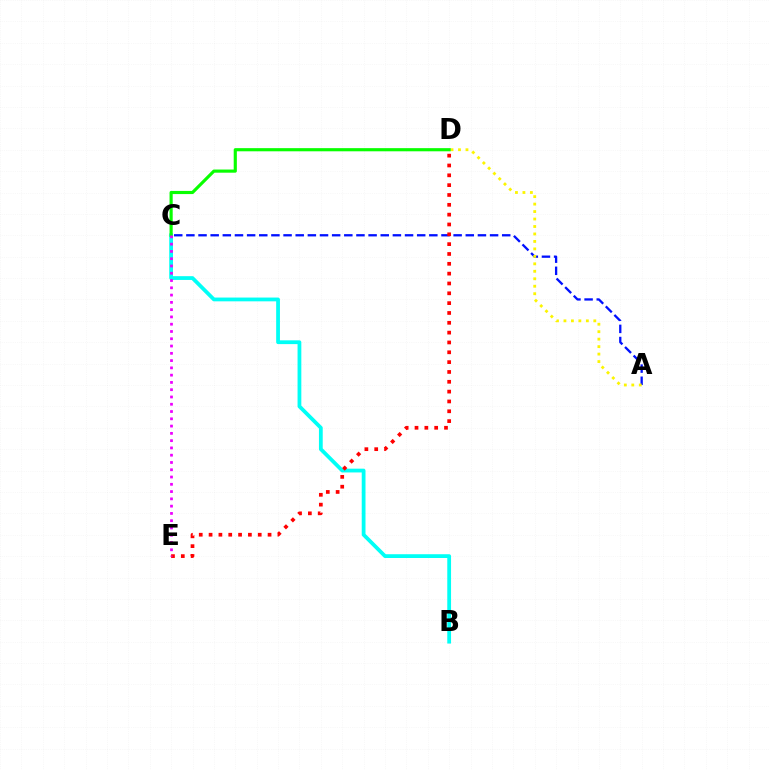{('B', 'C'): [{'color': '#00fff6', 'line_style': 'solid', 'thickness': 2.72}], ('A', 'C'): [{'color': '#0010ff', 'line_style': 'dashed', 'thickness': 1.65}], ('A', 'D'): [{'color': '#fcf500', 'line_style': 'dotted', 'thickness': 2.03}], ('D', 'E'): [{'color': '#ff0000', 'line_style': 'dotted', 'thickness': 2.67}], ('C', 'D'): [{'color': '#08ff00', 'line_style': 'solid', 'thickness': 2.27}], ('C', 'E'): [{'color': '#ee00ff', 'line_style': 'dotted', 'thickness': 1.98}]}